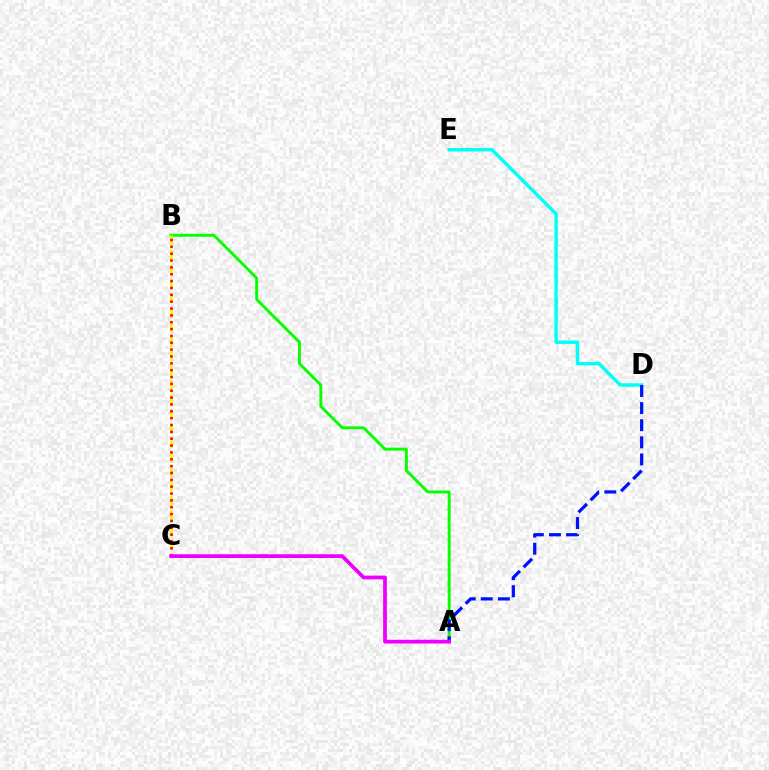{('D', 'E'): [{'color': '#00fff6', 'line_style': 'solid', 'thickness': 2.46}], ('A', 'B'): [{'color': '#08ff00', 'line_style': 'solid', 'thickness': 2.11}], ('B', 'C'): [{'color': '#fcf500', 'line_style': 'dashed', 'thickness': 1.96}, {'color': '#ff0000', 'line_style': 'dotted', 'thickness': 1.86}], ('A', 'D'): [{'color': '#0010ff', 'line_style': 'dashed', 'thickness': 2.33}], ('A', 'C'): [{'color': '#ee00ff', 'line_style': 'solid', 'thickness': 2.7}]}